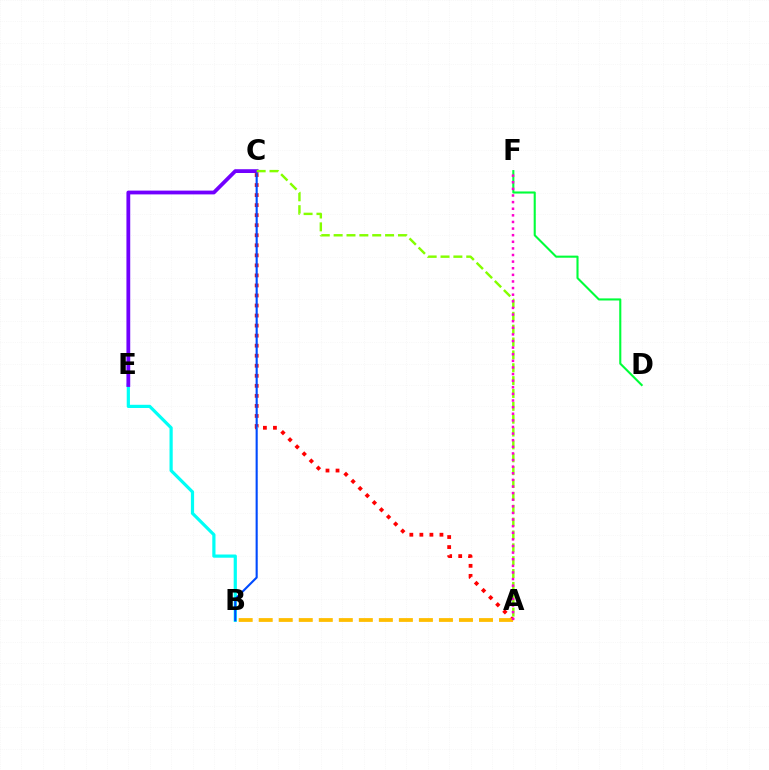{('A', 'C'): [{'color': '#ff0000', 'line_style': 'dotted', 'thickness': 2.73}, {'color': '#84ff00', 'line_style': 'dashed', 'thickness': 1.75}], ('A', 'B'): [{'color': '#ffbd00', 'line_style': 'dashed', 'thickness': 2.72}], ('B', 'E'): [{'color': '#00fff6', 'line_style': 'solid', 'thickness': 2.31}], ('B', 'C'): [{'color': '#004bff', 'line_style': 'solid', 'thickness': 1.52}], ('C', 'E'): [{'color': '#7200ff', 'line_style': 'solid', 'thickness': 2.73}], ('D', 'F'): [{'color': '#00ff39', 'line_style': 'solid', 'thickness': 1.51}], ('A', 'F'): [{'color': '#ff00cf', 'line_style': 'dotted', 'thickness': 1.8}]}